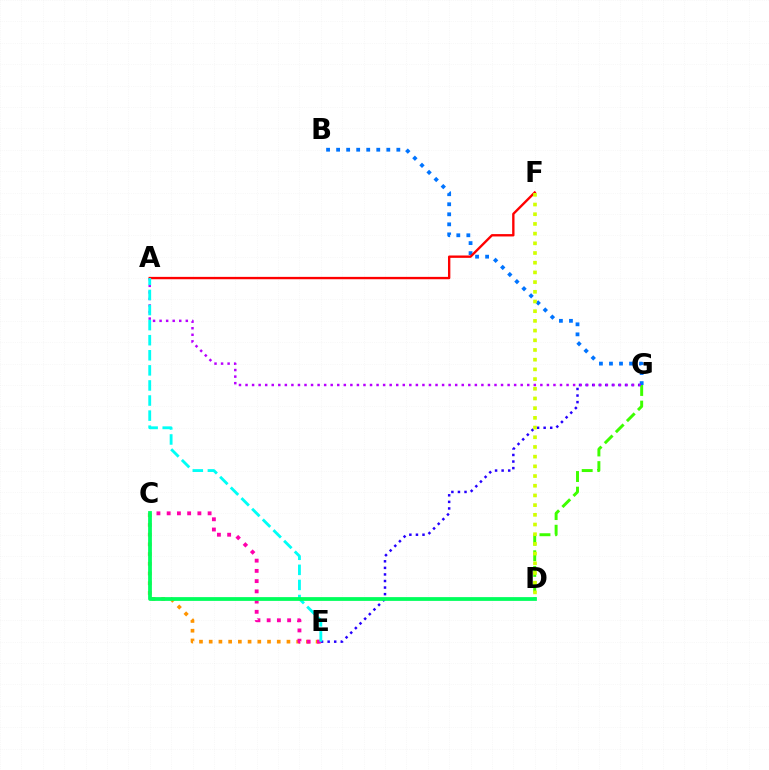{('C', 'E'): [{'color': '#ff9400', 'line_style': 'dotted', 'thickness': 2.64}, {'color': '#ff00ac', 'line_style': 'dotted', 'thickness': 2.78}], ('B', 'G'): [{'color': '#0074ff', 'line_style': 'dotted', 'thickness': 2.73}], ('E', 'G'): [{'color': '#2500ff', 'line_style': 'dotted', 'thickness': 1.78}], ('D', 'G'): [{'color': '#3dff00', 'line_style': 'dashed', 'thickness': 2.13}], ('A', 'G'): [{'color': '#b900ff', 'line_style': 'dotted', 'thickness': 1.78}], ('A', 'F'): [{'color': '#ff0000', 'line_style': 'solid', 'thickness': 1.7}], ('D', 'F'): [{'color': '#d1ff00', 'line_style': 'dotted', 'thickness': 2.63}], ('A', 'E'): [{'color': '#00fff6', 'line_style': 'dashed', 'thickness': 2.05}], ('C', 'D'): [{'color': '#00ff5c', 'line_style': 'solid', 'thickness': 2.72}]}